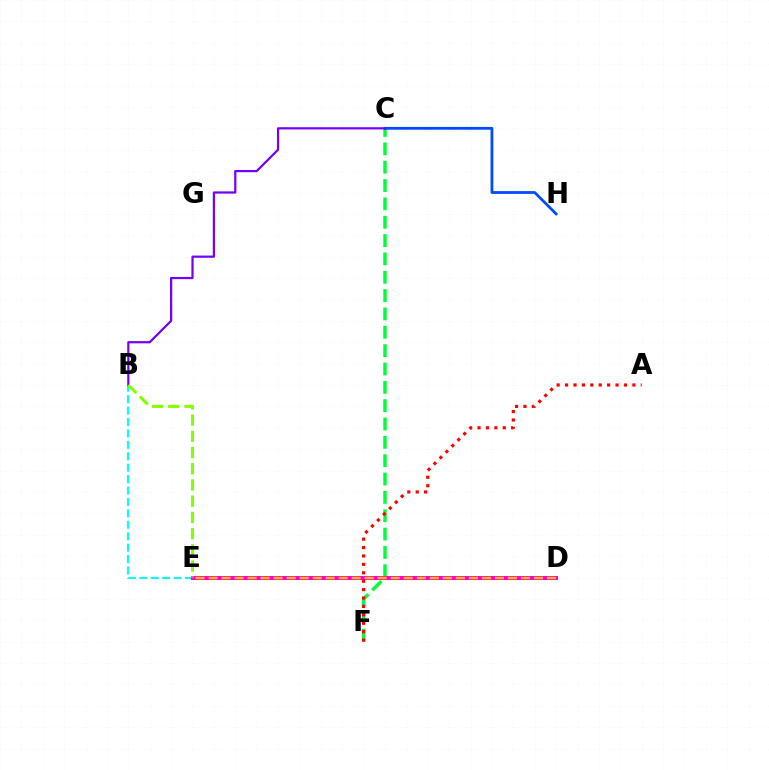{('C', 'F'): [{'color': '#00ff39', 'line_style': 'dashed', 'thickness': 2.49}], ('B', 'E'): [{'color': '#00fff6', 'line_style': 'dashed', 'thickness': 1.55}, {'color': '#84ff00', 'line_style': 'dashed', 'thickness': 2.2}], ('D', 'E'): [{'color': '#ff00cf', 'line_style': 'solid', 'thickness': 2.89}, {'color': '#ffbd00', 'line_style': 'dashed', 'thickness': 1.77}], ('C', 'H'): [{'color': '#004bff', 'line_style': 'solid', 'thickness': 2.0}], ('B', 'C'): [{'color': '#7200ff', 'line_style': 'solid', 'thickness': 1.59}], ('A', 'F'): [{'color': '#ff0000', 'line_style': 'dotted', 'thickness': 2.29}]}